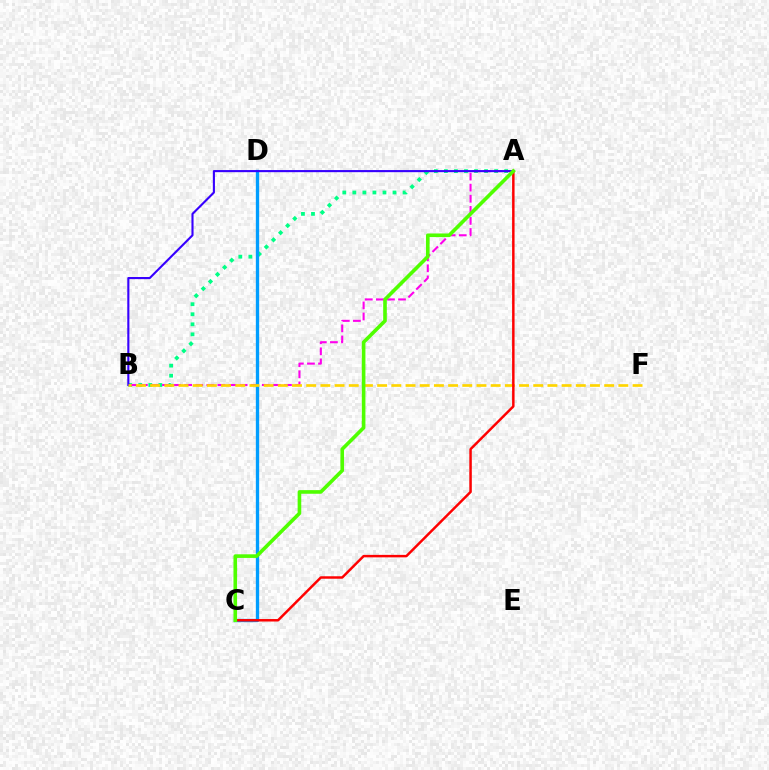{('A', 'B'): [{'color': '#00ff86', 'line_style': 'dotted', 'thickness': 2.73}, {'color': '#ff00ed', 'line_style': 'dashed', 'thickness': 1.51}, {'color': '#3700ff', 'line_style': 'solid', 'thickness': 1.52}], ('C', 'D'): [{'color': '#009eff', 'line_style': 'solid', 'thickness': 2.39}], ('B', 'F'): [{'color': '#ffd500', 'line_style': 'dashed', 'thickness': 1.93}], ('A', 'C'): [{'color': '#ff0000', 'line_style': 'solid', 'thickness': 1.78}, {'color': '#4fff00', 'line_style': 'solid', 'thickness': 2.6}]}